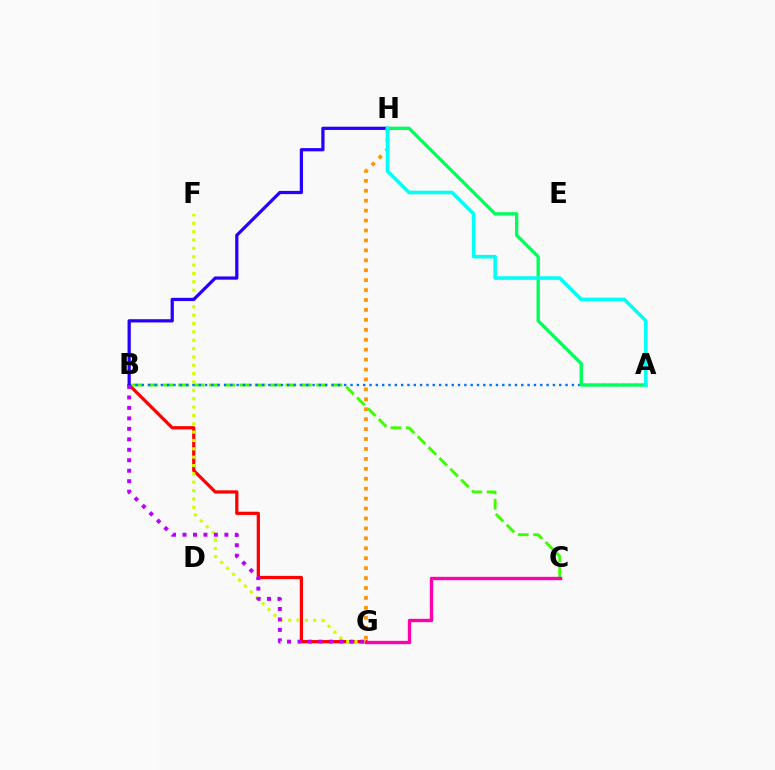{('B', 'G'): [{'color': '#ff0000', 'line_style': 'solid', 'thickness': 2.33}, {'color': '#b900ff', 'line_style': 'dotted', 'thickness': 2.84}], ('B', 'C'): [{'color': '#3dff00', 'line_style': 'dashed', 'thickness': 2.08}], ('A', 'B'): [{'color': '#0074ff', 'line_style': 'dotted', 'thickness': 1.72}], ('F', 'G'): [{'color': '#d1ff00', 'line_style': 'dotted', 'thickness': 2.27}], ('B', 'H'): [{'color': '#2500ff', 'line_style': 'solid', 'thickness': 2.33}], ('A', 'H'): [{'color': '#00ff5c', 'line_style': 'solid', 'thickness': 2.42}, {'color': '#00fff6', 'line_style': 'solid', 'thickness': 2.57}], ('G', 'H'): [{'color': '#ff9400', 'line_style': 'dotted', 'thickness': 2.7}], ('C', 'G'): [{'color': '#ff00ac', 'line_style': 'solid', 'thickness': 2.43}]}